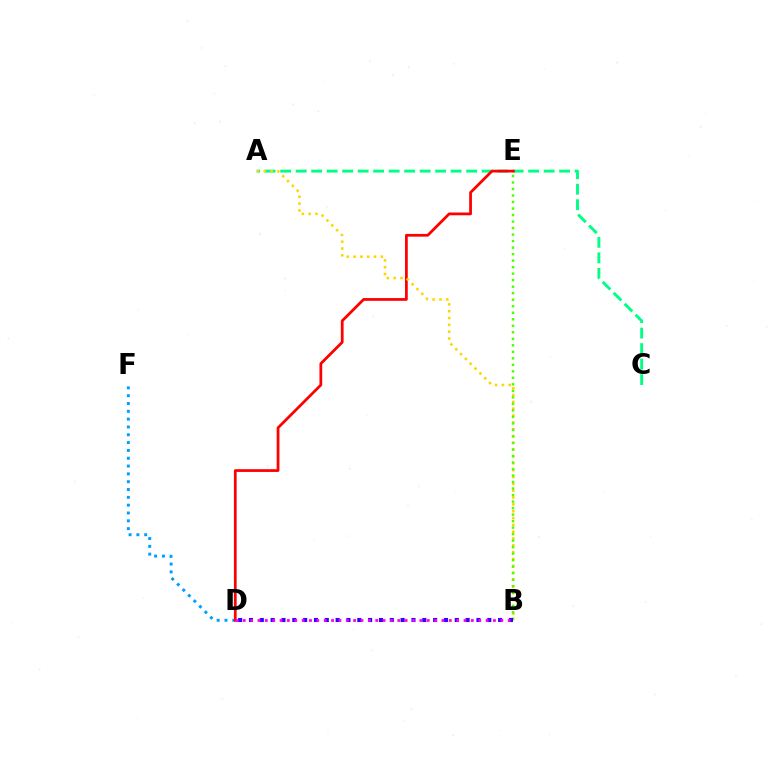{('D', 'F'): [{'color': '#009eff', 'line_style': 'dotted', 'thickness': 2.12}], ('A', 'C'): [{'color': '#00ff86', 'line_style': 'dashed', 'thickness': 2.11}], ('D', 'E'): [{'color': '#ff0000', 'line_style': 'solid', 'thickness': 1.98}], ('A', 'B'): [{'color': '#ffd500', 'line_style': 'dotted', 'thickness': 1.86}], ('B', 'E'): [{'color': '#4fff00', 'line_style': 'dotted', 'thickness': 1.77}], ('B', 'D'): [{'color': '#3700ff', 'line_style': 'dotted', 'thickness': 2.94}, {'color': '#ff00ed', 'line_style': 'dotted', 'thickness': 2.0}]}